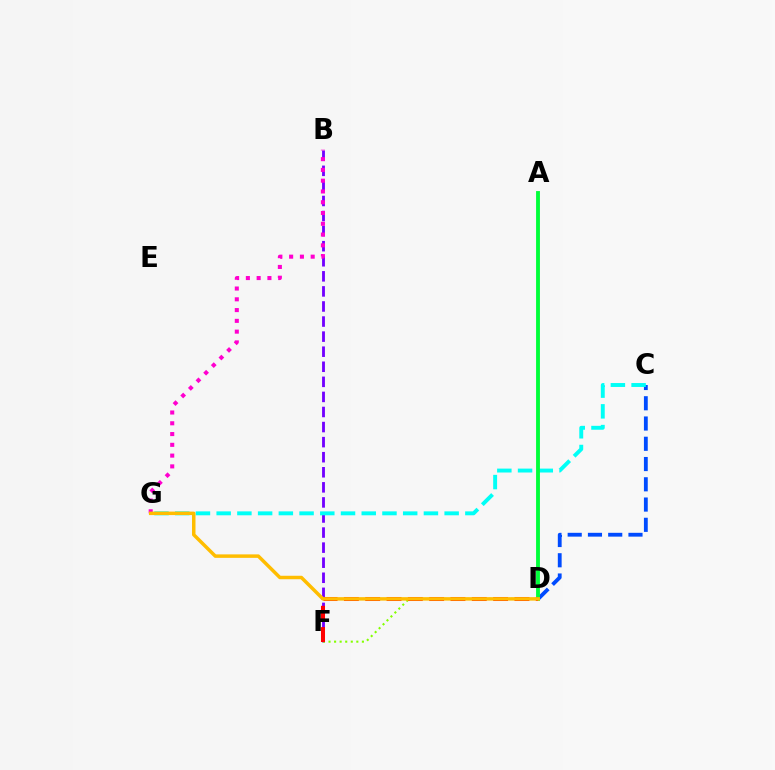{('C', 'D'): [{'color': '#004bff', 'line_style': 'dashed', 'thickness': 2.75}], ('B', 'F'): [{'color': '#7200ff', 'line_style': 'dashed', 'thickness': 2.05}], ('B', 'G'): [{'color': '#ff00cf', 'line_style': 'dotted', 'thickness': 2.93}], ('D', 'F'): [{'color': '#84ff00', 'line_style': 'dotted', 'thickness': 1.51}, {'color': '#ff0000', 'line_style': 'dashed', 'thickness': 2.9}], ('C', 'G'): [{'color': '#00fff6', 'line_style': 'dashed', 'thickness': 2.82}], ('A', 'D'): [{'color': '#00ff39', 'line_style': 'solid', 'thickness': 2.77}], ('D', 'G'): [{'color': '#ffbd00', 'line_style': 'solid', 'thickness': 2.51}]}